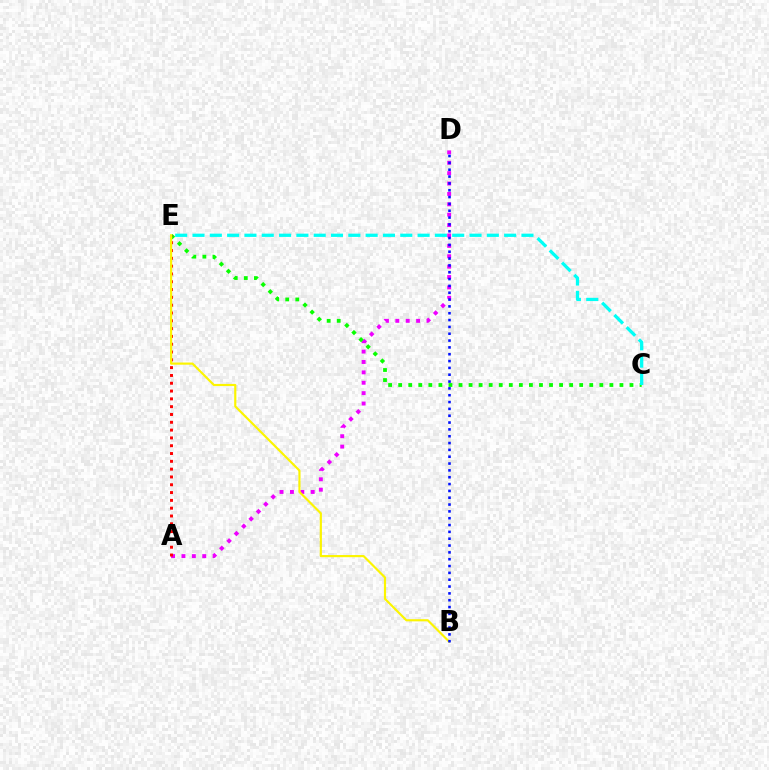{('A', 'D'): [{'color': '#ee00ff', 'line_style': 'dotted', 'thickness': 2.82}], ('C', 'E'): [{'color': '#08ff00', 'line_style': 'dotted', 'thickness': 2.73}, {'color': '#00fff6', 'line_style': 'dashed', 'thickness': 2.35}], ('A', 'E'): [{'color': '#ff0000', 'line_style': 'dotted', 'thickness': 2.12}], ('B', 'E'): [{'color': '#fcf500', 'line_style': 'solid', 'thickness': 1.56}], ('B', 'D'): [{'color': '#0010ff', 'line_style': 'dotted', 'thickness': 1.86}]}